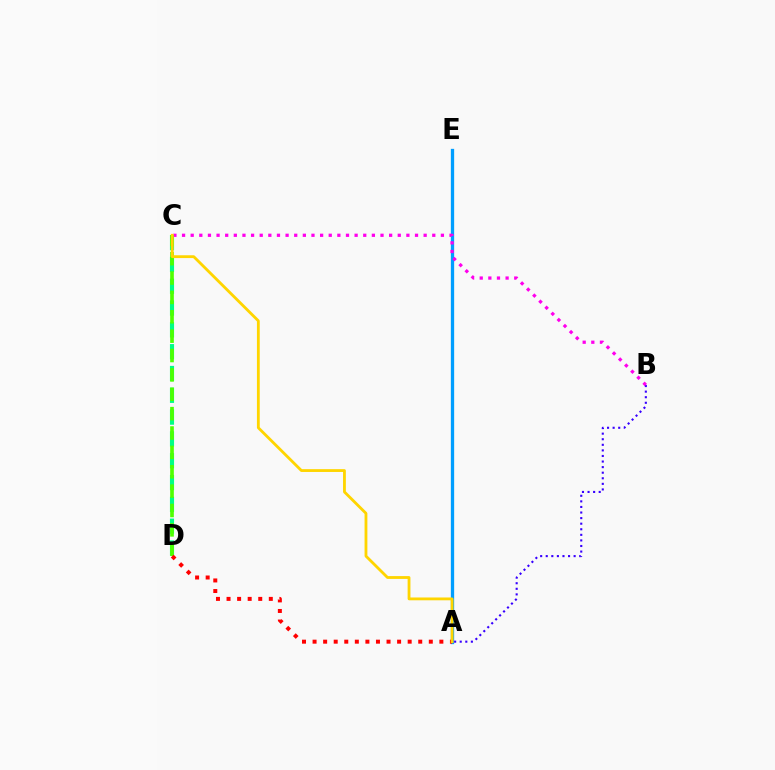{('A', 'E'): [{'color': '#009eff', 'line_style': 'solid', 'thickness': 2.38}], ('C', 'D'): [{'color': '#00ff86', 'line_style': 'dashed', 'thickness': 2.96}, {'color': '#4fff00', 'line_style': 'dashed', 'thickness': 2.63}], ('A', 'B'): [{'color': '#3700ff', 'line_style': 'dotted', 'thickness': 1.52}], ('B', 'C'): [{'color': '#ff00ed', 'line_style': 'dotted', 'thickness': 2.34}], ('A', 'D'): [{'color': '#ff0000', 'line_style': 'dotted', 'thickness': 2.87}], ('A', 'C'): [{'color': '#ffd500', 'line_style': 'solid', 'thickness': 2.03}]}